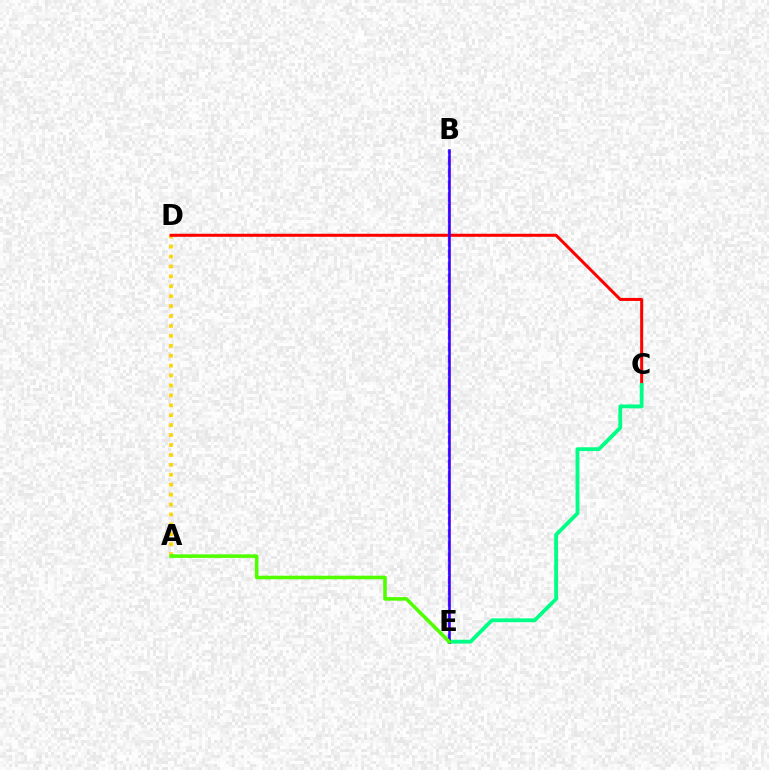{('A', 'D'): [{'color': '#ffd500', 'line_style': 'dotted', 'thickness': 2.7}], ('B', 'E'): [{'color': '#ff00ed', 'line_style': 'dashed', 'thickness': 1.58}, {'color': '#009eff', 'line_style': 'dotted', 'thickness': 1.69}, {'color': '#3700ff', 'line_style': 'solid', 'thickness': 1.82}], ('C', 'D'): [{'color': '#ff0000', 'line_style': 'solid', 'thickness': 2.17}], ('C', 'E'): [{'color': '#00ff86', 'line_style': 'solid', 'thickness': 2.76}], ('A', 'E'): [{'color': '#4fff00', 'line_style': 'solid', 'thickness': 2.58}]}